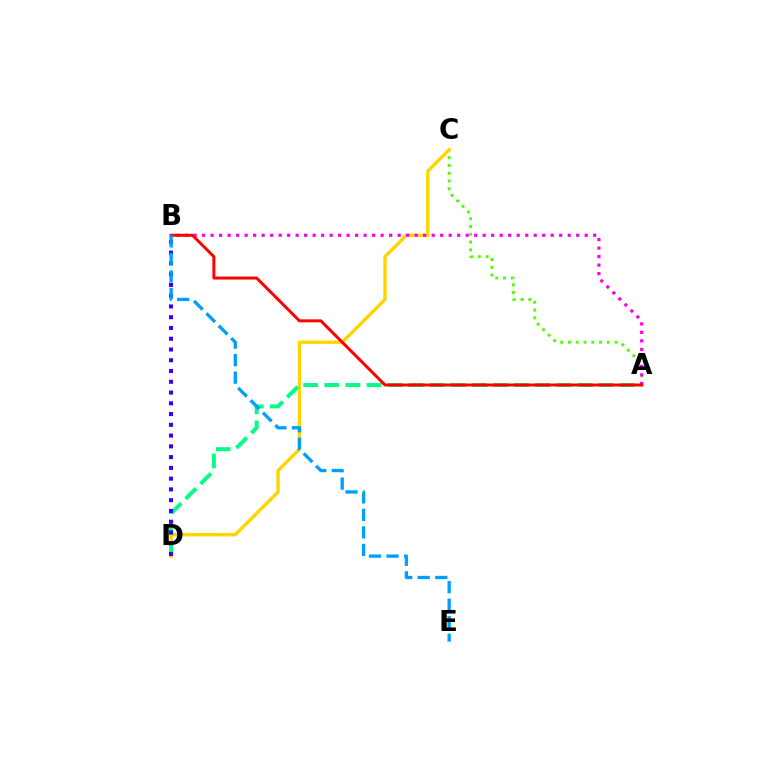{('A', 'C'): [{'color': '#4fff00', 'line_style': 'dotted', 'thickness': 2.11}], ('C', 'D'): [{'color': '#ffd500', 'line_style': 'solid', 'thickness': 2.43}], ('A', 'D'): [{'color': '#00ff86', 'line_style': 'dashed', 'thickness': 2.87}], ('B', 'D'): [{'color': '#3700ff', 'line_style': 'dotted', 'thickness': 2.92}], ('A', 'B'): [{'color': '#ff00ed', 'line_style': 'dotted', 'thickness': 2.31}, {'color': '#ff0000', 'line_style': 'solid', 'thickness': 2.15}], ('B', 'E'): [{'color': '#009eff', 'line_style': 'dashed', 'thickness': 2.38}]}